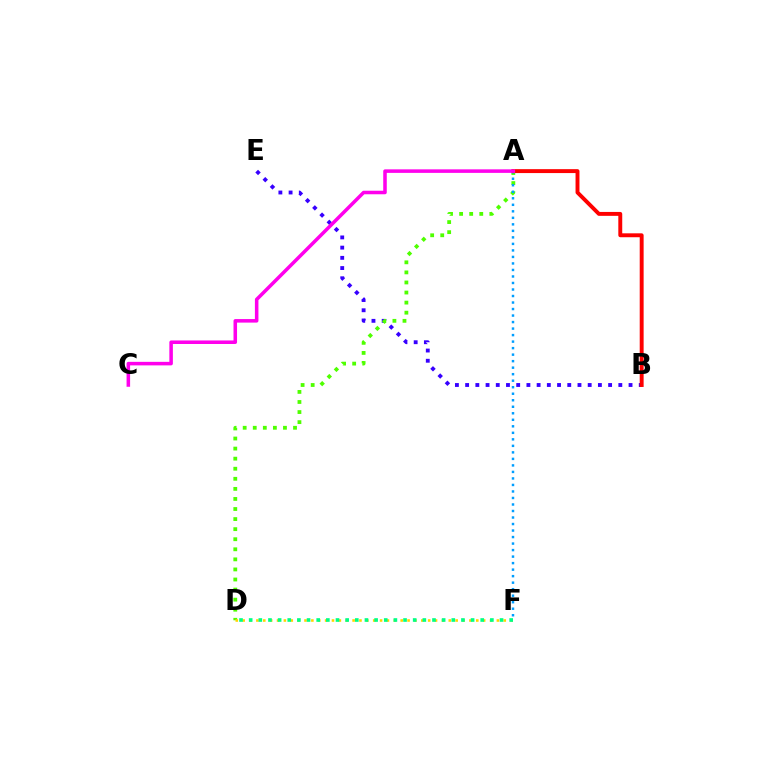{('B', 'E'): [{'color': '#3700ff', 'line_style': 'dotted', 'thickness': 2.77}], ('A', 'D'): [{'color': '#4fff00', 'line_style': 'dotted', 'thickness': 2.74}], ('A', 'F'): [{'color': '#009eff', 'line_style': 'dotted', 'thickness': 1.77}], ('D', 'F'): [{'color': '#ffd500', 'line_style': 'dotted', 'thickness': 1.87}, {'color': '#00ff86', 'line_style': 'dotted', 'thickness': 2.62}], ('A', 'B'): [{'color': '#ff0000', 'line_style': 'solid', 'thickness': 2.82}], ('A', 'C'): [{'color': '#ff00ed', 'line_style': 'solid', 'thickness': 2.55}]}